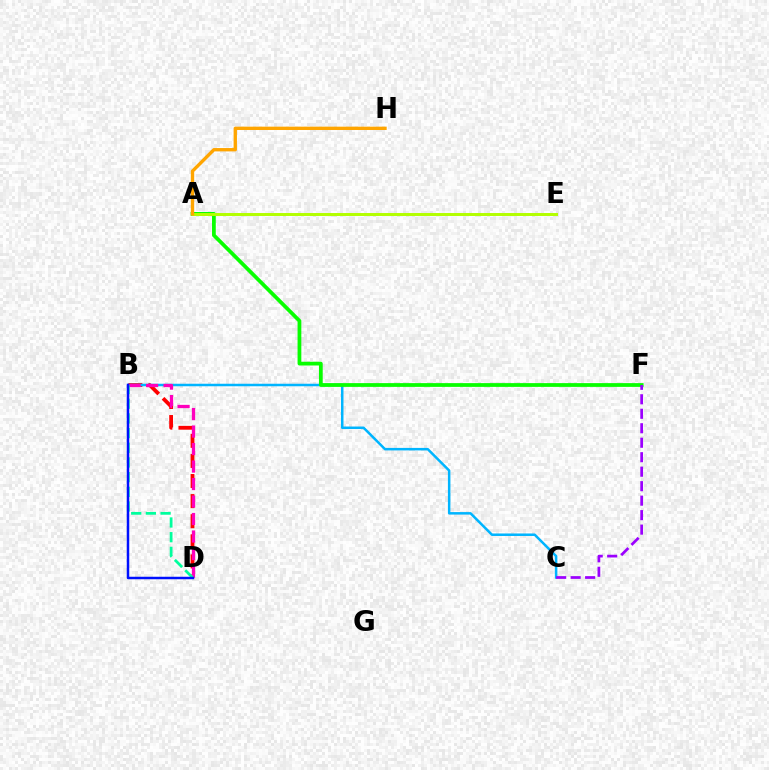{('B', 'D'): [{'color': '#ff0000', 'line_style': 'dashed', 'thickness': 2.73}, {'color': '#ff00bd', 'line_style': 'dashed', 'thickness': 2.38}, {'color': '#00ff9d', 'line_style': 'dashed', 'thickness': 2.0}, {'color': '#0010ff', 'line_style': 'solid', 'thickness': 1.79}], ('B', 'C'): [{'color': '#00b5ff', 'line_style': 'solid', 'thickness': 1.81}], ('A', 'F'): [{'color': '#08ff00', 'line_style': 'solid', 'thickness': 2.7}], ('A', 'E'): [{'color': '#b3ff00', 'line_style': 'solid', 'thickness': 2.13}], ('C', 'F'): [{'color': '#9b00ff', 'line_style': 'dashed', 'thickness': 1.97}], ('A', 'H'): [{'color': '#ffa500', 'line_style': 'solid', 'thickness': 2.41}]}